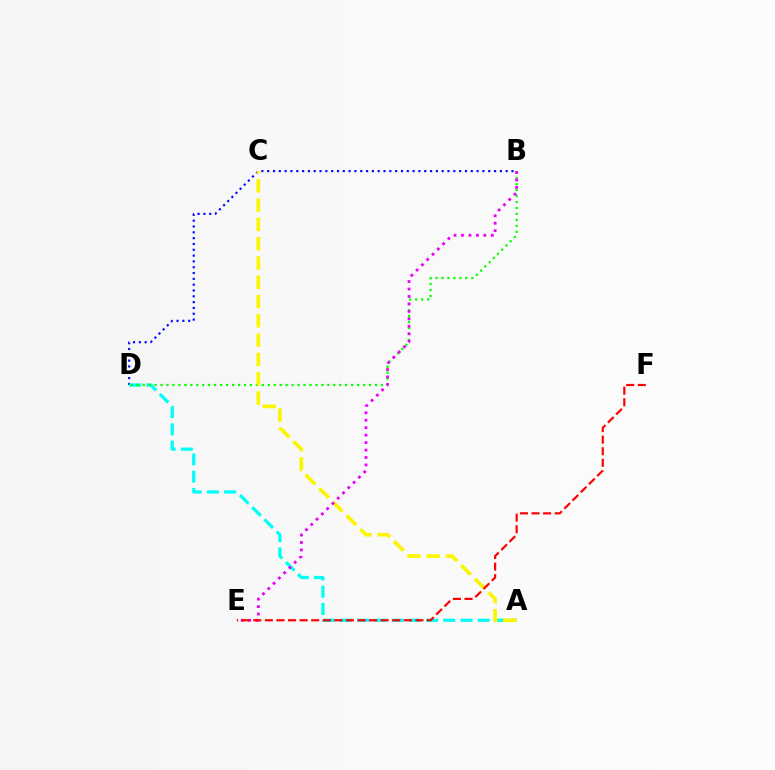{('B', 'D'): [{'color': '#0010ff', 'line_style': 'dotted', 'thickness': 1.58}, {'color': '#08ff00', 'line_style': 'dotted', 'thickness': 1.62}], ('A', 'D'): [{'color': '#00fff6', 'line_style': 'dashed', 'thickness': 2.34}], ('A', 'C'): [{'color': '#fcf500', 'line_style': 'dashed', 'thickness': 2.62}], ('B', 'E'): [{'color': '#ee00ff', 'line_style': 'dotted', 'thickness': 2.03}], ('E', 'F'): [{'color': '#ff0000', 'line_style': 'dashed', 'thickness': 1.57}]}